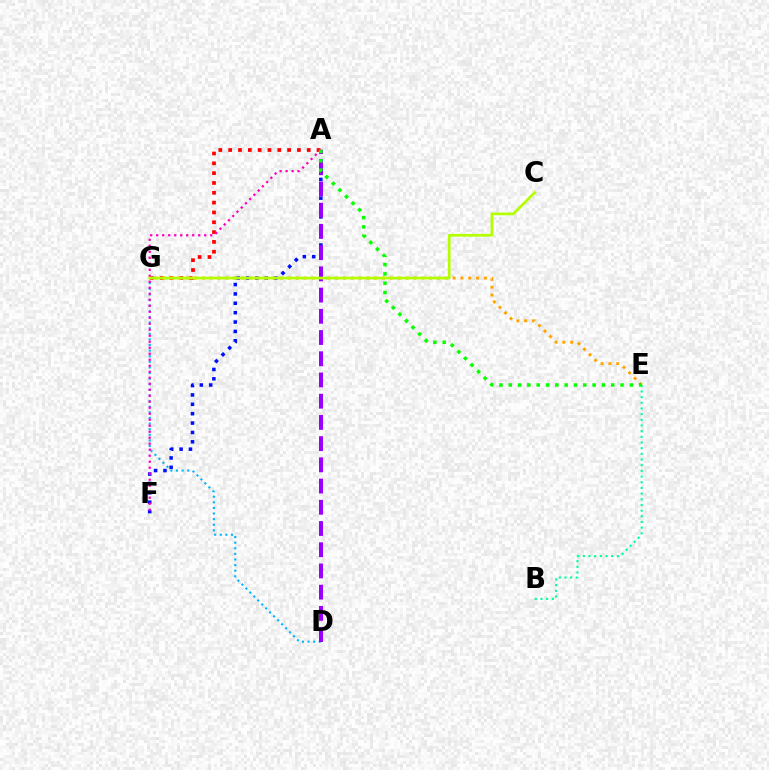{('A', 'F'): [{'color': '#0010ff', 'line_style': 'dotted', 'thickness': 2.55}, {'color': '#ff00bd', 'line_style': 'dotted', 'thickness': 1.63}], ('D', 'G'): [{'color': '#00b5ff', 'line_style': 'dotted', 'thickness': 1.52}], ('A', 'G'): [{'color': '#ff0000', 'line_style': 'dotted', 'thickness': 2.67}], ('E', 'G'): [{'color': '#ffa500', 'line_style': 'dotted', 'thickness': 2.13}], ('A', 'D'): [{'color': '#9b00ff', 'line_style': 'dashed', 'thickness': 2.88}], ('B', 'E'): [{'color': '#00ff9d', 'line_style': 'dotted', 'thickness': 1.54}], ('C', 'G'): [{'color': '#b3ff00', 'line_style': 'solid', 'thickness': 1.96}], ('A', 'E'): [{'color': '#08ff00', 'line_style': 'dotted', 'thickness': 2.53}]}